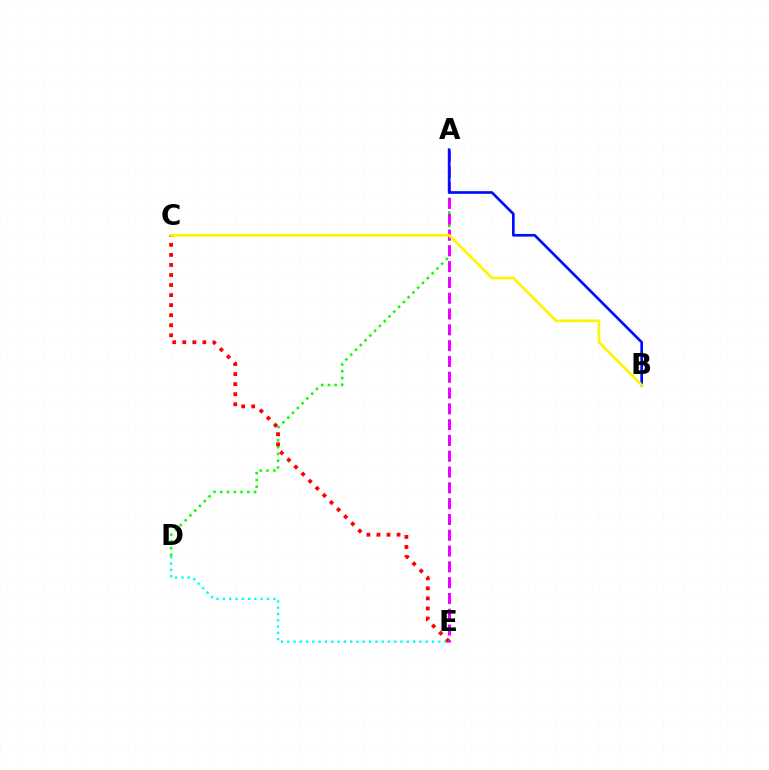{('D', 'E'): [{'color': '#00fff6', 'line_style': 'dotted', 'thickness': 1.71}], ('A', 'D'): [{'color': '#08ff00', 'line_style': 'dotted', 'thickness': 1.84}], ('C', 'E'): [{'color': '#ff0000', 'line_style': 'dotted', 'thickness': 2.73}], ('A', 'E'): [{'color': '#ee00ff', 'line_style': 'dashed', 'thickness': 2.15}], ('A', 'B'): [{'color': '#0010ff', 'line_style': 'solid', 'thickness': 1.94}], ('B', 'C'): [{'color': '#fcf500', 'line_style': 'solid', 'thickness': 1.93}]}